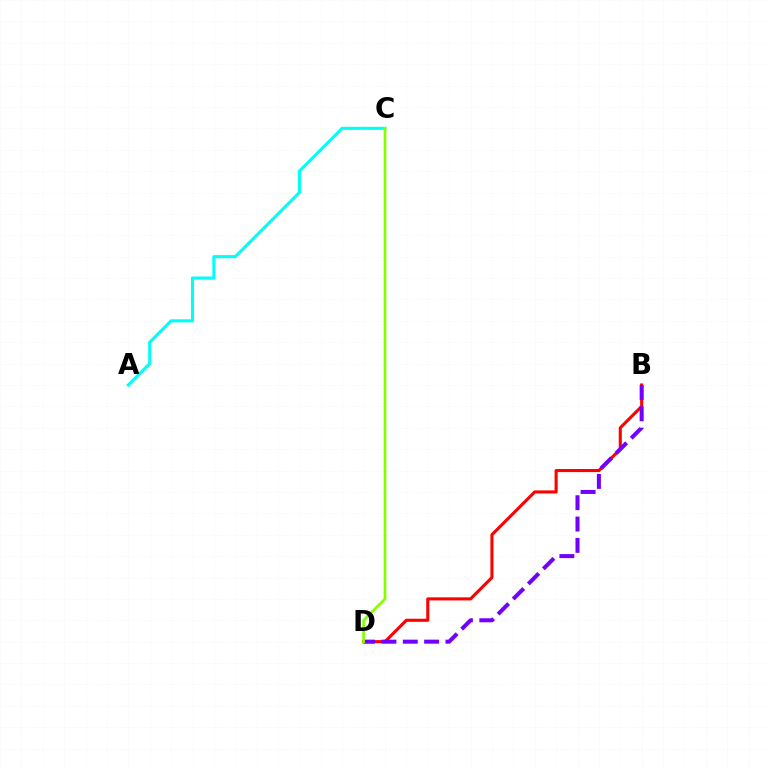{('B', 'D'): [{'color': '#ff0000', 'line_style': 'solid', 'thickness': 2.22}, {'color': '#7200ff', 'line_style': 'dashed', 'thickness': 2.9}], ('A', 'C'): [{'color': '#00fff6', 'line_style': 'solid', 'thickness': 2.24}], ('C', 'D'): [{'color': '#84ff00', 'line_style': 'solid', 'thickness': 1.93}]}